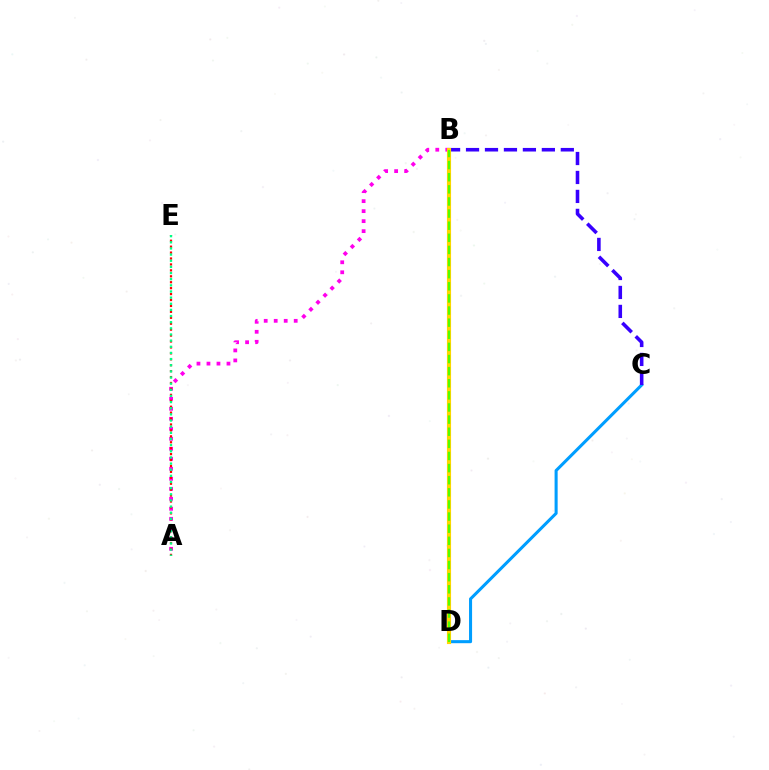{('A', 'B'): [{'color': '#ff00ed', 'line_style': 'dotted', 'thickness': 2.72}], ('C', 'D'): [{'color': '#009eff', 'line_style': 'solid', 'thickness': 2.2}], ('B', 'C'): [{'color': '#3700ff', 'line_style': 'dashed', 'thickness': 2.58}], ('B', 'D'): [{'color': '#ffd500', 'line_style': 'solid', 'thickness': 2.97}, {'color': '#4fff00', 'line_style': 'dashed', 'thickness': 1.65}], ('A', 'E'): [{'color': '#ff0000', 'line_style': 'dotted', 'thickness': 1.61}, {'color': '#00ff86', 'line_style': 'dotted', 'thickness': 1.67}]}